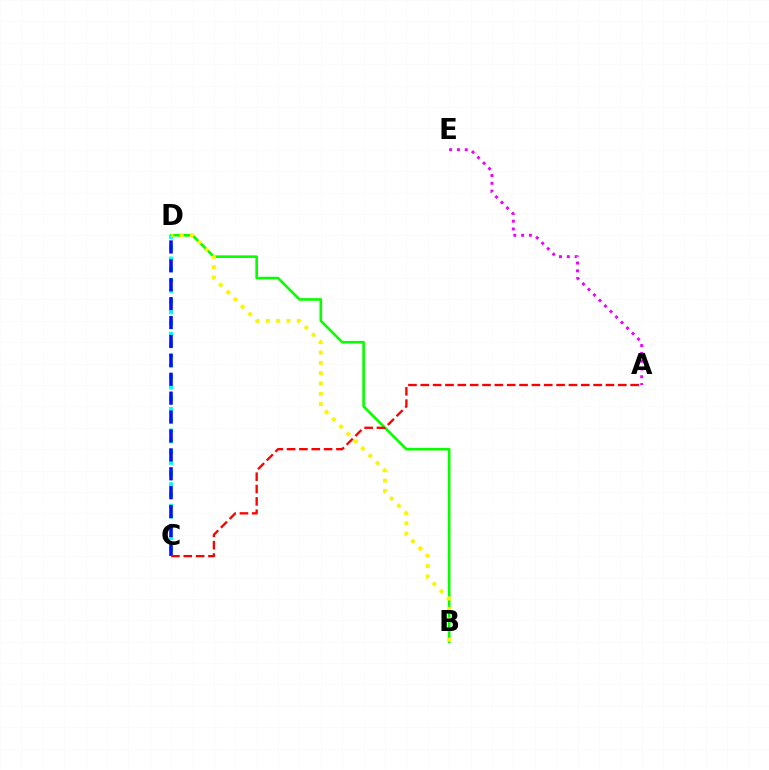{('B', 'D'): [{'color': '#08ff00', 'line_style': 'solid', 'thickness': 1.89}, {'color': '#fcf500', 'line_style': 'dotted', 'thickness': 2.8}], ('C', 'D'): [{'color': '#00fff6', 'line_style': 'dotted', 'thickness': 2.92}, {'color': '#0010ff', 'line_style': 'dashed', 'thickness': 2.57}], ('A', 'E'): [{'color': '#ee00ff', 'line_style': 'dotted', 'thickness': 2.12}], ('A', 'C'): [{'color': '#ff0000', 'line_style': 'dashed', 'thickness': 1.68}]}